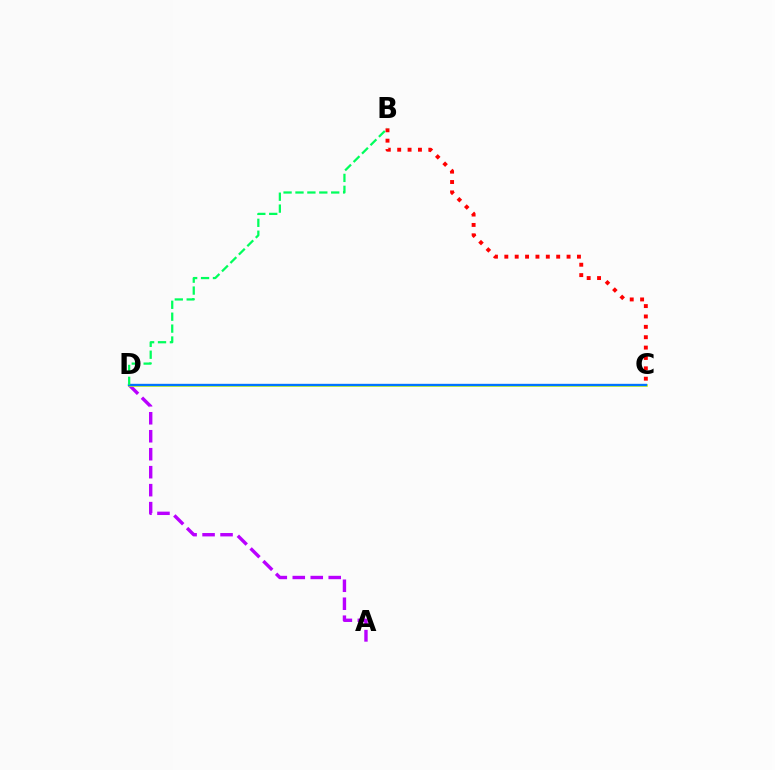{('A', 'D'): [{'color': '#b900ff', 'line_style': 'dashed', 'thickness': 2.44}], ('C', 'D'): [{'color': '#d1ff00', 'line_style': 'solid', 'thickness': 1.91}, {'color': '#0074ff', 'line_style': 'solid', 'thickness': 1.7}], ('B', 'C'): [{'color': '#ff0000', 'line_style': 'dotted', 'thickness': 2.82}], ('B', 'D'): [{'color': '#00ff5c', 'line_style': 'dashed', 'thickness': 1.62}]}